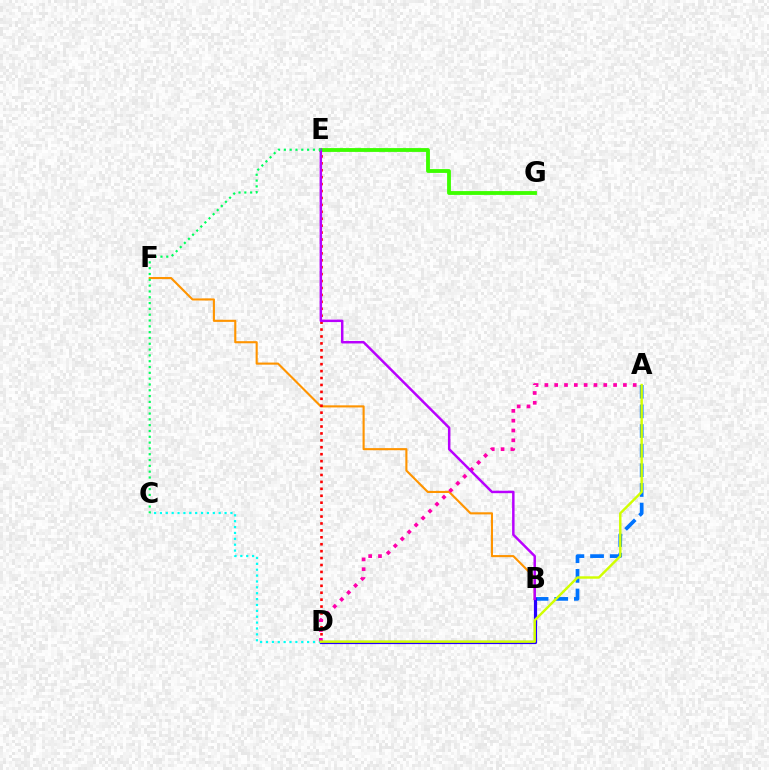{('A', 'B'): [{'color': '#0074ff', 'line_style': 'dashed', 'thickness': 2.67}], ('B', 'F'): [{'color': '#ff9400', 'line_style': 'solid', 'thickness': 1.52}], ('B', 'D'): [{'color': '#2500ff', 'line_style': 'solid', 'thickness': 2.29}], ('D', 'E'): [{'color': '#ff0000', 'line_style': 'dotted', 'thickness': 1.88}], ('C', 'D'): [{'color': '#00fff6', 'line_style': 'dotted', 'thickness': 1.6}], ('A', 'D'): [{'color': '#ff00ac', 'line_style': 'dotted', 'thickness': 2.67}, {'color': '#d1ff00', 'line_style': 'solid', 'thickness': 1.75}], ('E', 'G'): [{'color': '#3dff00', 'line_style': 'solid', 'thickness': 2.75}], ('B', 'E'): [{'color': '#b900ff', 'line_style': 'solid', 'thickness': 1.78}], ('C', 'E'): [{'color': '#00ff5c', 'line_style': 'dotted', 'thickness': 1.58}]}